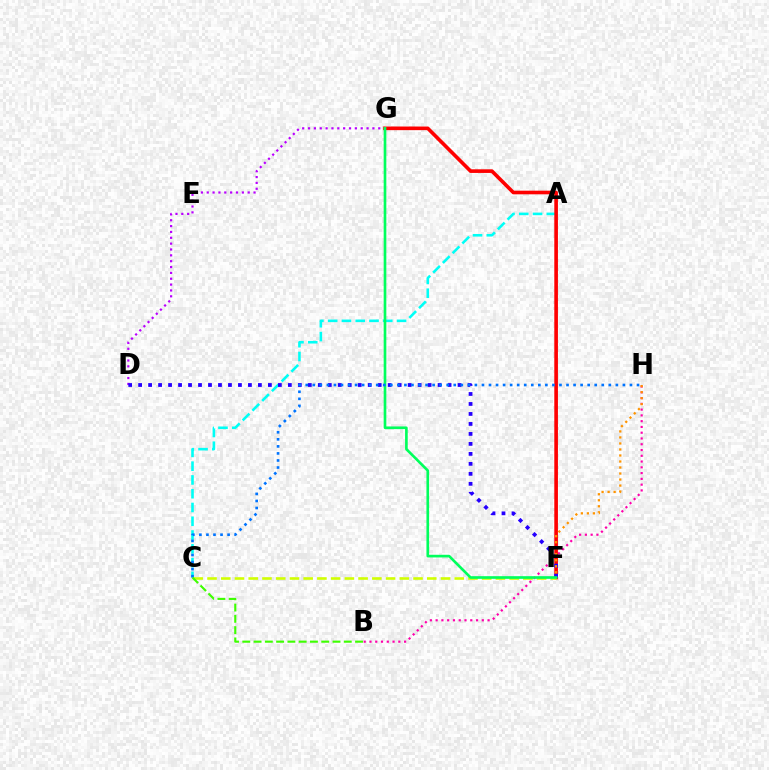{('A', 'C'): [{'color': '#00fff6', 'line_style': 'dashed', 'thickness': 1.87}], ('B', 'H'): [{'color': '#ff00ac', 'line_style': 'dotted', 'thickness': 1.57}], ('F', 'G'): [{'color': '#ff0000', 'line_style': 'solid', 'thickness': 2.62}, {'color': '#00ff5c', 'line_style': 'solid', 'thickness': 1.91}], ('C', 'F'): [{'color': '#d1ff00', 'line_style': 'dashed', 'thickness': 1.87}], ('D', 'G'): [{'color': '#b900ff', 'line_style': 'dotted', 'thickness': 1.59}], ('D', 'F'): [{'color': '#2500ff', 'line_style': 'dotted', 'thickness': 2.71}], ('F', 'H'): [{'color': '#ff9400', 'line_style': 'dotted', 'thickness': 1.63}], ('C', 'H'): [{'color': '#0074ff', 'line_style': 'dotted', 'thickness': 1.91}], ('B', 'C'): [{'color': '#3dff00', 'line_style': 'dashed', 'thickness': 1.53}]}